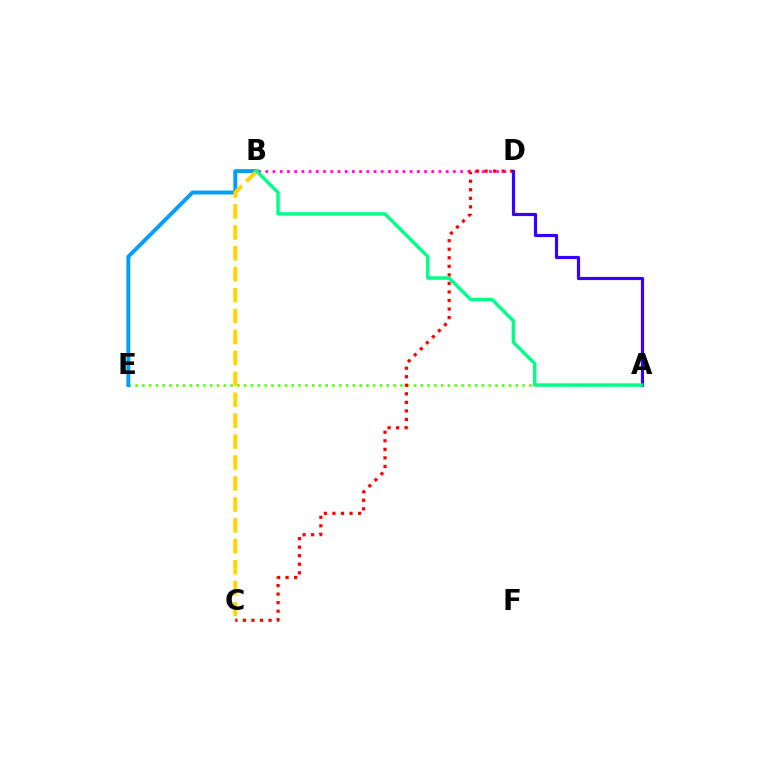{('B', 'D'): [{'color': '#ff00ed', 'line_style': 'dotted', 'thickness': 1.96}], ('A', 'E'): [{'color': '#4fff00', 'line_style': 'dotted', 'thickness': 1.85}], ('C', 'D'): [{'color': '#ff0000', 'line_style': 'dotted', 'thickness': 2.32}], ('B', 'E'): [{'color': '#009eff', 'line_style': 'solid', 'thickness': 2.83}], ('A', 'D'): [{'color': '#3700ff', 'line_style': 'solid', 'thickness': 2.29}], ('B', 'C'): [{'color': '#ffd500', 'line_style': 'dashed', 'thickness': 2.84}], ('A', 'B'): [{'color': '#00ff86', 'line_style': 'solid', 'thickness': 2.46}]}